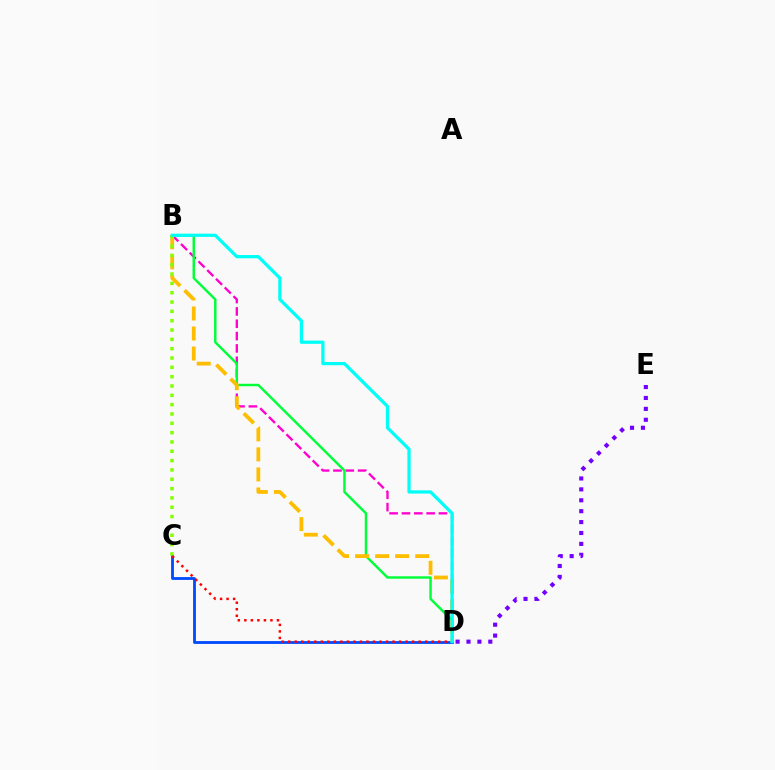{('C', 'D'): [{'color': '#004bff', 'line_style': 'solid', 'thickness': 2.02}, {'color': '#ff0000', 'line_style': 'dotted', 'thickness': 1.77}], ('B', 'D'): [{'color': '#ff00cf', 'line_style': 'dashed', 'thickness': 1.68}, {'color': '#00ff39', 'line_style': 'solid', 'thickness': 1.75}, {'color': '#ffbd00', 'line_style': 'dashed', 'thickness': 2.72}, {'color': '#00fff6', 'line_style': 'solid', 'thickness': 2.34}], ('D', 'E'): [{'color': '#7200ff', 'line_style': 'dotted', 'thickness': 2.96}], ('B', 'C'): [{'color': '#84ff00', 'line_style': 'dotted', 'thickness': 2.53}]}